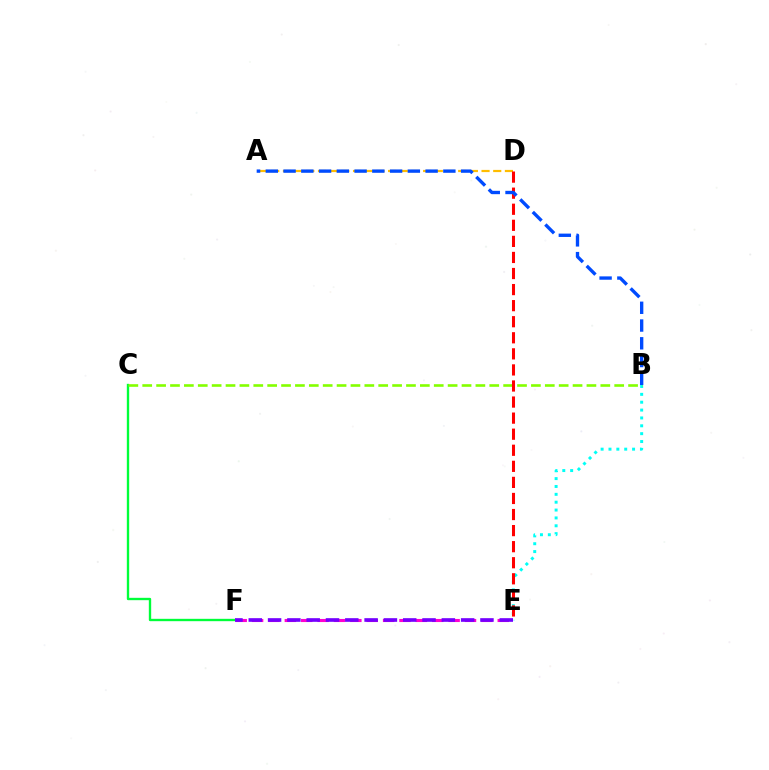{('B', 'E'): [{'color': '#00fff6', 'line_style': 'dotted', 'thickness': 2.14}], ('A', 'D'): [{'color': '#ffbd00', 'line_style': 'dashed', 'thickness': 1.59}], ('C', 'F'): [{'color': '#00ff39', 'line_style': 'solid', 'thickness': 1.7}], ('E', 'F'): [{'color': '#ff00cf', 'line_style': 'dashed', 'thickness': 2.22}, {'color': '#7200ff', 'line_style': 'dashed', 'thickness': 2.62}], ('B', 'C'): [{'color': '#84ff00', 'line_style': 'dashed', 'thickness': 1.89}], ('D', 'E'): [{'color': '#ff0000', 'line_style': 'dashed', 'thickness': 2.18}], ('A', 'B'): [{'color': '#004bff', 'line_style': 'dashed', 'thickness': 2.41}]}